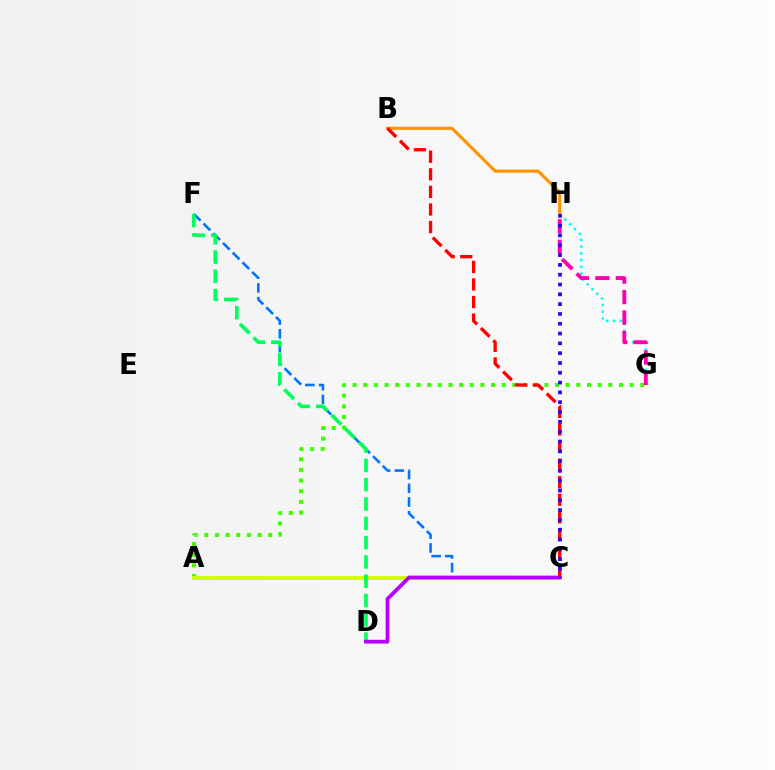{('G', 'H'): [{'color': '#00fff6', 'line_style': 'dotted', 'thickness': 1.83}, {'color': '#ff00ac', 'line_style': 'dashed', 'thickness': 2.78}], ('B', 'H'): [{'color': '#ff9400', 'line_style': 'solid', 'thickness': 2.26}], ('C', 'F'): [{'color': '#0074ff', 'line_style': 'dashed', 'thickness': 1.86}], ('A', 'G'): [{'color': '#3dff00', 'line_style': 'dotted', 'thickness': 2.89}], ('A', 'C'): [{'color': '#d1ff00', 'line_style': 'solid', 'thickness': 2.77}], ('D', 'F'): [{'color': '#00ff5c', 'line_style': 'dashed', 'thickness': 2.62}], ('C', 'D'): [{'color': '#b900ff', 'line_style': 'solid', 'thickness': 2.71}], ('B', 'C'): [{'color': '#ff0000', 'line_style': 'dashed', 'thickness': 2.39}], ('C', 'H'): [{'color': '#2500ff', 'line_style': 'dotted', 'thickness': 2.66}]}